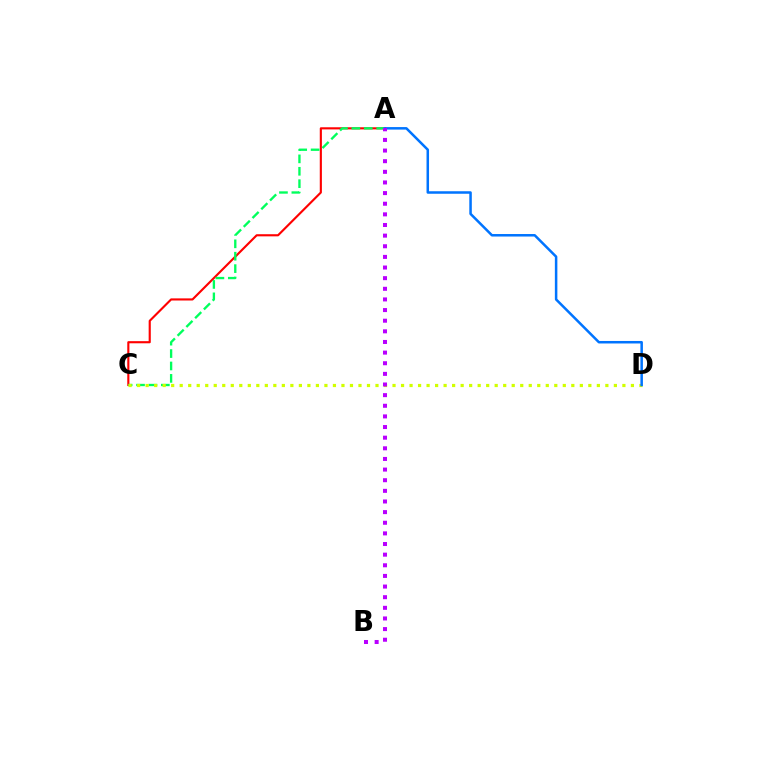{('A', 'C'): [{'color': '#ff0000', 'line_style': 'solid', 'thickness': 1.53}, {'color': '#00ff5c', 'line_style': 'dashed', 'thickness': 1.69}], ('C', 'D'): [{'color': '#d1ff00', 'line_style': 'dotted', 'thickness': 2.31}], ('A', 'D'): [{'color': '#0074ff', 'line_style': 'solid', 'thickness': 1.81}], ('A', 'B'): [{'color': '#b900ff', 'line_style': 'dotted', 'thickness': 2.89}]}